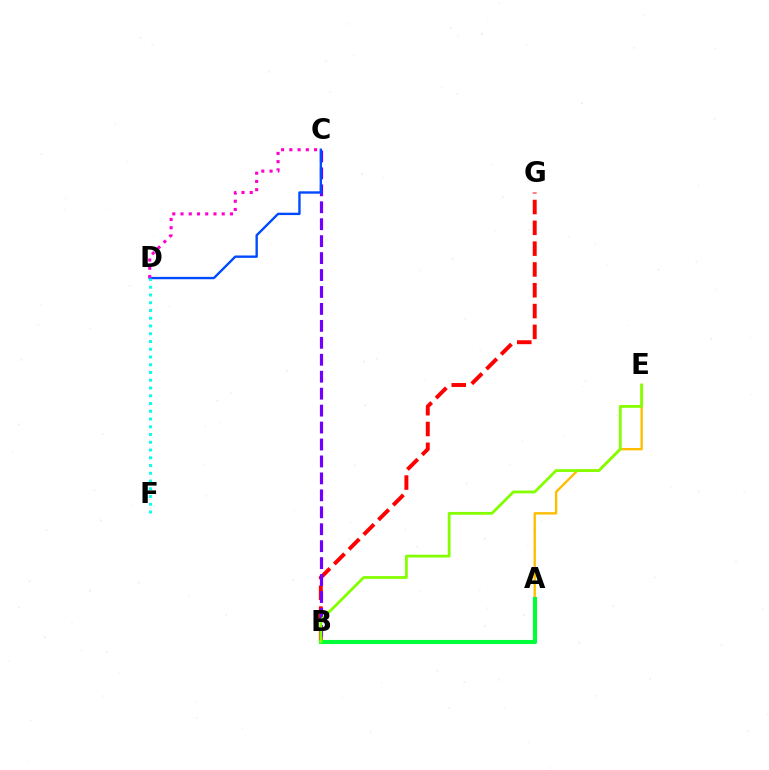{('B', 'G'): [{'color': '#ff0000', 'line_style': 'dashed', 'thickness': 2.83}], ('B', 'C'): [{'color': '#7200ff', 'line_style': 'dashed', 'thickness': 2.3}], ('C', 'D'): [{'color': '#004bff', 'line_style': 'solid', 'thickness': 1.71}, {'color': '#ff00cf', 'line_style': 'dotted', 'thickness': 2.24}], ('A', 'E'): [{'color': '#ffbd00', 'line_style': 'solid', 'thickness': 1.7}], ('A', 'B'): [{'color': '#00ff39', 'line_style': 'solid', 'thickness': 2.96}], ('D', 'F'): [{'color': '#00fff6', 'line_style': 'dotted', 'thickness': 2.11}], ('B', 'E'): [{'color': '#84ff00', 'line_style': 'solid', 'thickness': 2.01}]}